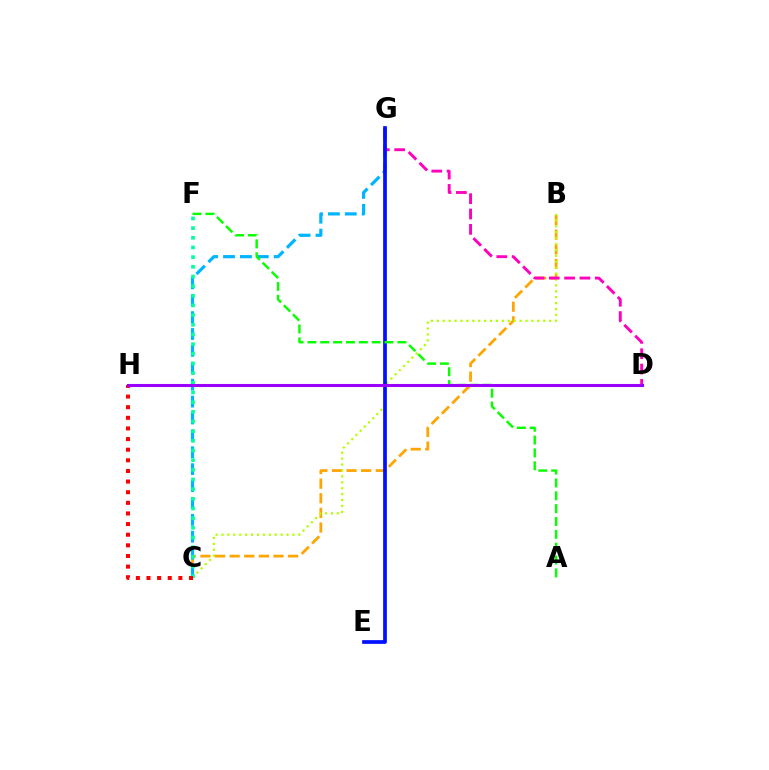{('B', 'C'): [{'color': '#ffa500', 'line_style': 'dashed', 'thickness': 1.98}, {'color': '#b3ff00', 'line_style': 'dotted', 'thickness': 1.61}], ('C', 'G'): [{'color': '#00b5ff', 'line_style': 'dashed', 'thickness': 2.29}], ('D', 'G'): [{'color': '#ff00bd', 'line_style': 'dashed', 'thickness': 2.08}], ('C', 'F'): [{'color': '#00ff9d', 'line_style': 'dotted', 'thickness': 2.63}], ('E', 'G'): [{'color': '#0010ff', 'line_style': 'solid', 'thickness': 2.67}], ('C', 'H'): [{'color': '#ff0000', 'line_style': 'dotted', 'thickness': 2.89}], ('A', 'F'): [{'color': '#08ff00', 'line_style': 'dashed', 'thickness': 1.75}], ('D', 'H'): [{'color': '#9b00ff', 'line_style': 'solid', 'thickness': 2.21}]}